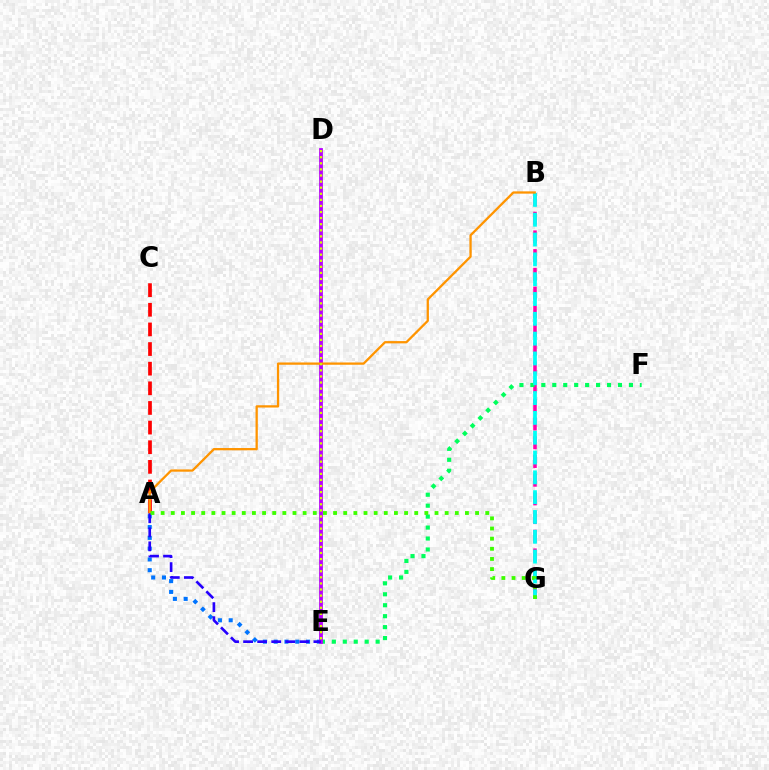{('A', 'C'): [{'color': '#ff0000', 'line_style': 'dashed', 'thickness': 2.67}], ('B', 'G'): [{'color': '#ff00ac', 'line_style': 'dashed', 'thickness': 2.54}, {'color': '#00fff6', 'line_style': 'dashed', 'thickness': 2.69}], ('E', 'F'): [{'color': '#00ff5c', 'line_style': 'dotted', 'thickness': 2.97}], ('A', 'E'): [{'color': '#0074ff', 'line_style': 'dotted', 'thickness': 2.93}, {'color': '#2500ff', 'line_style': 'dashed', 'thickness': 1.91}], ('D', 'E'): [{'color': '#b900ff', 'line_style': 'solid', 'thickness': 2.73}, {'color': '#d1ff00', 'line_style': 'dotted', 'thickness': 1.65}], ('A', 'B'): [{'color': '#ff9400', 'line_style': 'solid', 'thickness': 1.64}], ('A', 'G'): [{'color': '#3dff00', 'line_style': 'dotted', 'thickness': 2.76}]}